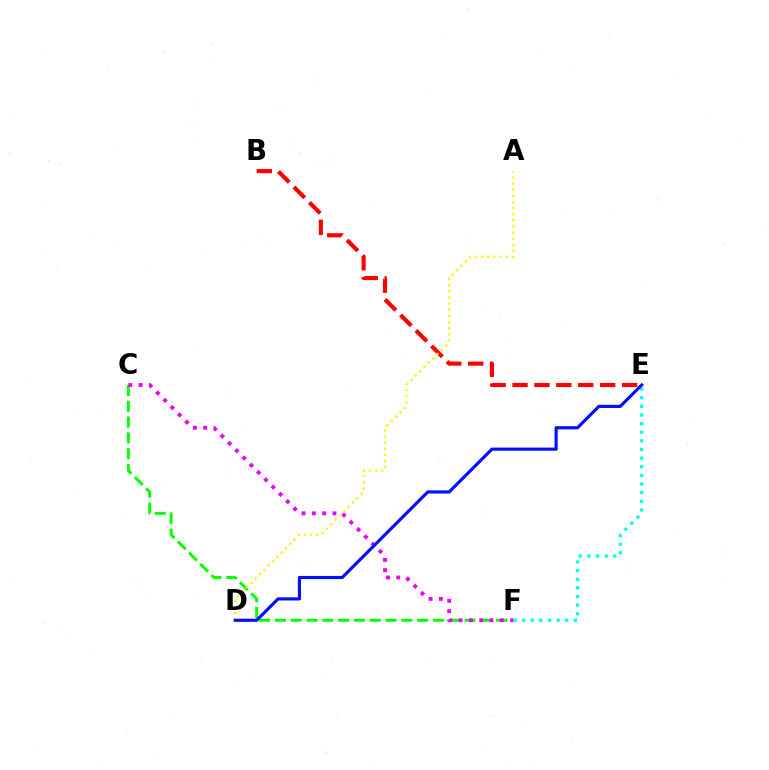{('C', 'F'): [{'color': '#08ff00', 'line_style': 'dashed', 'thickness': 2.15}, {'color': '#ee00ff', 'line_style': 'dotted', 'thickness': 2.8}], ('B', 'E'): [{'color': '#ff0000', 'line_style': 'dashed', 'thickness': 2.98}], ('E', 'F'): [{'color': '#00fff6', 'line_style': 'dotted', 'thickness': 2.35}], ('A', 'D'): [{'color': '#fcf500', 'line_style': 'dotted', 'thickness': 1.67}], ('D', 'E'): [{'color': '#0010ff', 'line_style': 'solid', 'thickness': 2.27}]}